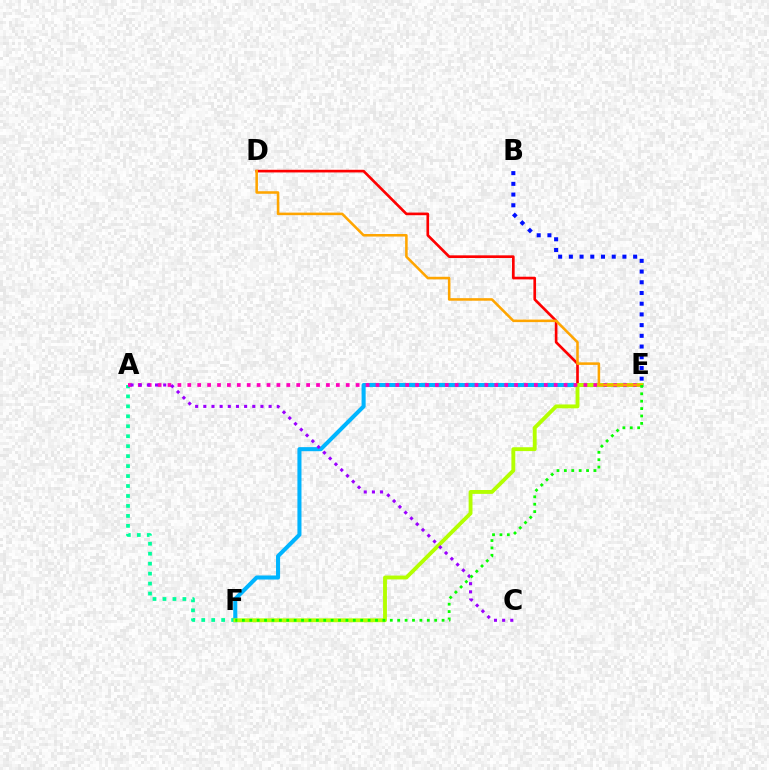{('A', 'F'): [{'color': '#00ff9d', 'line_style': 'dotted', 'thickness': 2.71}], ('E', 'F'): [{'color': '#00b5ff', 'line_style': 'solid', 'thickness': 2.93}, {'color': '#b3ff00', 'line_style': 'solid', 'thickness': 2.78}, {'color': '#08ff00', 'line_style': 'dotted', 'thickness': 2.01}], ('B', 'E'): [{'color': '#0010ff', 'line_style': 'dotted', 'thickness': 2.91}], ('D', 'E'): [{'color': '#ff0000', 'line_style': 'solid', 'thickness': 1.91}, {'color': '#ffa500', 'line_style': 'solid', 'thickness': 1.84}], ('A', 'E'): [{'color': '#ff00bd', 'line_style': 'dotted', 'thickness': 2.69}], ('A', 'C'): [{'color': '#9b00ff', 'line_style': 'dotted', 'thickness': 2.22}]}